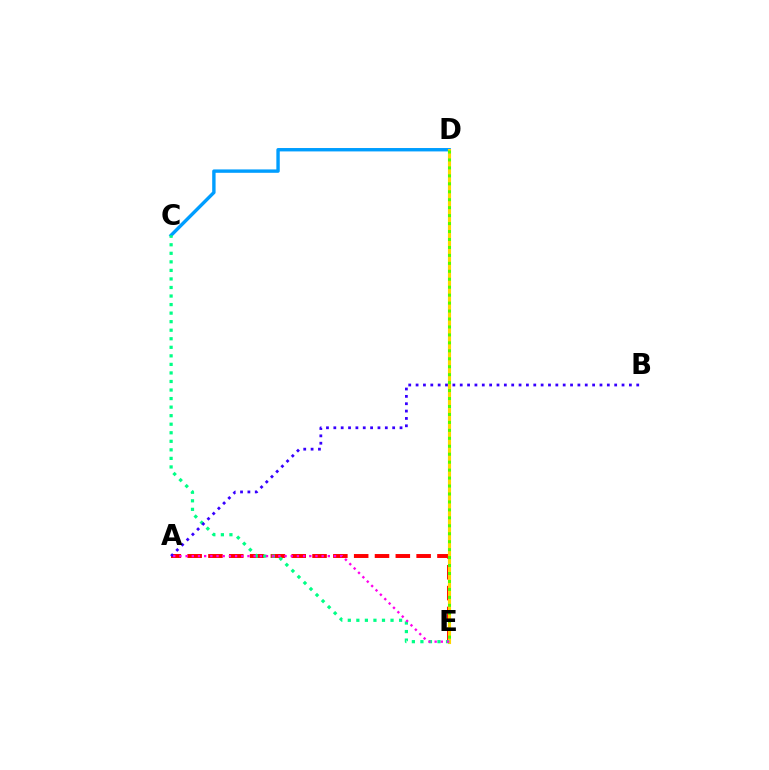{('C', 'D'): [{'color': '#009eff', 'line_style': 'solid', 'thickness': 2.44}], ('A', 'E'): [{'color': '#ff0000', 'line_style': 'dashed', 'thickness': 2.83}, {'color': '#ff00ed', 'line_style': 'dotted', 'thickness': 1.68}], ('D', 'E'): [{'color': '#ffd500', 'line_style': 'solid', 'thickness': 2.25}, {'color': '#4fff00', 'line_style': 'dotted', 'thickness': 2.16}], ('C', 'E'): [{'color': '#00ff86', 'line_style': 'dotted', 'thickness': 2.32}], ('A', 'B'): [{'color': '#3700ff', 'line_style': 'dotted', 'thickness': 2.0}]}